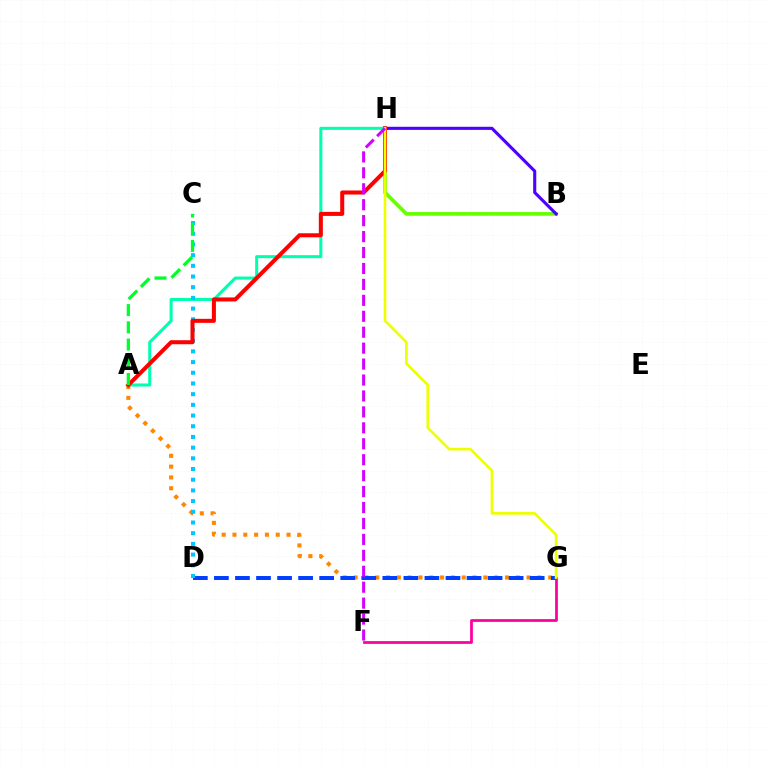{('A', 'H'): [{'color': '#00ffaf', 'line_style': 'solid', 'thickness': 2.19}, {'color': '#ff0000', 'line_style': 'solid', 'thickness': 2.9}], ('A', 'G'): [{'color': '#ff8800', 'line_style': 'dotted', 'thickness': 2.94}], ('D', 'G'): [{'color': '#003fff', 'line_style': 'dashed', 'thickness': 2.86}], ('F', 'G'): [{'color': '#ff00a0', 'line_style': 'solid', 'thickness': 1.99}], ('B', 'H'): [{'color': '#66ff00', 'line_style': 'solid', 'thickness': 2.65}, {'color': '#4f00ff', 'line_style': 'solid', 'thickness': 2.24}], ('C', 'D'): [{'color': '#00c7ff', 'line_style': 'dotted', 'thickness': 2.91}], ('G', 'H'): [{'color': '#eeff00', 'line_style': 'solid', 'thickness': 1.92}], ('A', 'C'): [{'color': '#00ff27', 'line_style': 'dashed', 'thickness': 2.34}], ('F', 'H'): [{'color': '#d600ff', 'line_style': 'dashed', 'thickness': 2.16}]}